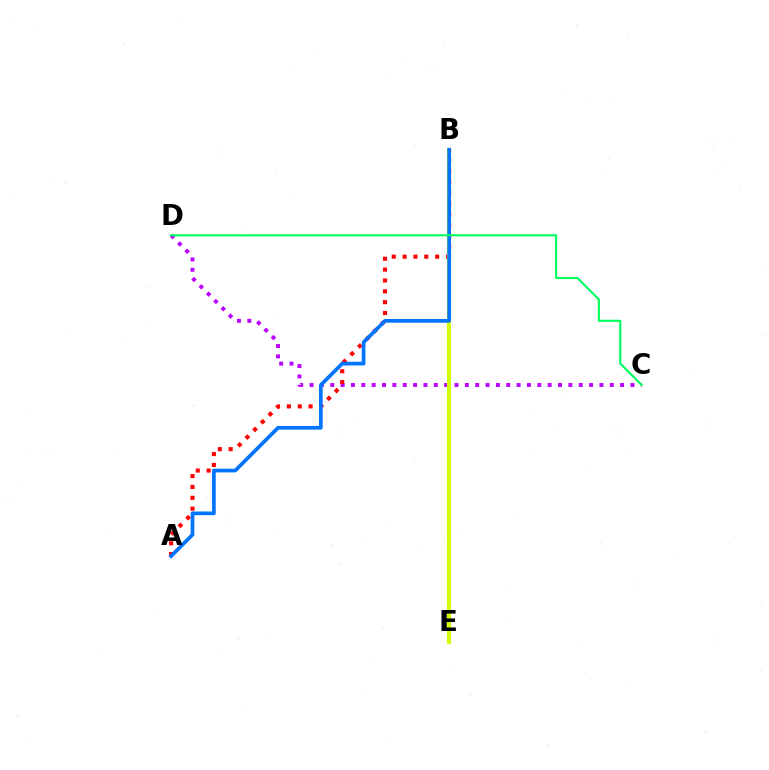{('C', 'D'): [{'color': '#b900ff', 'line_style': 'dotted', 'thickness': 2.81}, {'color': '#00ff5c', 'line_style': 'solid', 'thickness': 1.53}], ('A', 'B'): [{'color': '#ff0000', 'line_style': 'dotted', 'thickness': 2.95}, {'color': '#0074ff', 'line_style': 'solid', 'thickness': 2.66}], ('B', 'E'): [{'color': '#d1ff00', 'line_style': 'solid', 'thickness': 2.93}]}